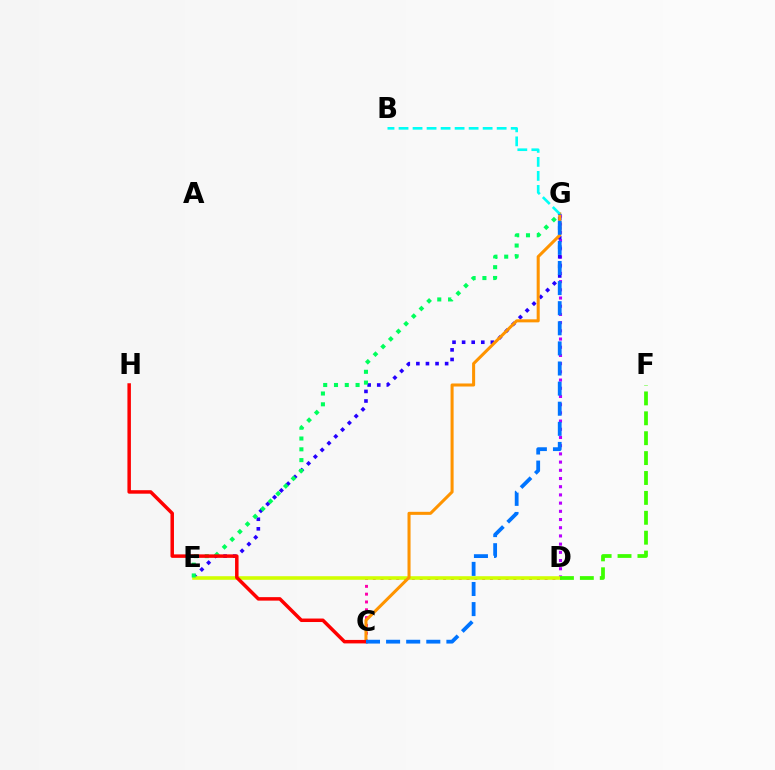{('C', 'D'): [{'color': '#ff00ac', 'line_style': 'dotted', 'thickness': 2.12}], ('D', 'G'): [{'color': '#b900ff', 'line_style': 'dotted', 'thickness': 2.23}], ('E', 'G'): [{'color': '#2500ff', 'line_style': 'dotted', 'thickness': 2.61}, {'color': '#00ff5c', 'line_style': 'dotted', 'thickness': 2.93}], ('D', 'E'): [{'color': '#d1ff00', 'line_style': 'solid', 'thickness': 2.58}], ('C', 'G'): [{'color': '#ff9400', 'line_style': 'solid', 'thickness': 2.19}, {'color': '#0074ff', 'line_style': 'dashed', 'thickness': 2.73}], ('C', 'H'): [{'color': '#ff0000', 'line_style': 'solid', 'thickness': 2.51}], ('D', 'F'): [{'color': '#3dff00', 'line_style': 'dashed', 'thickness': 2.7}], ('B', 'G'): [{'color': '#00fff6', 'line_style': 'dashed', 'thickness': 1.9}]}